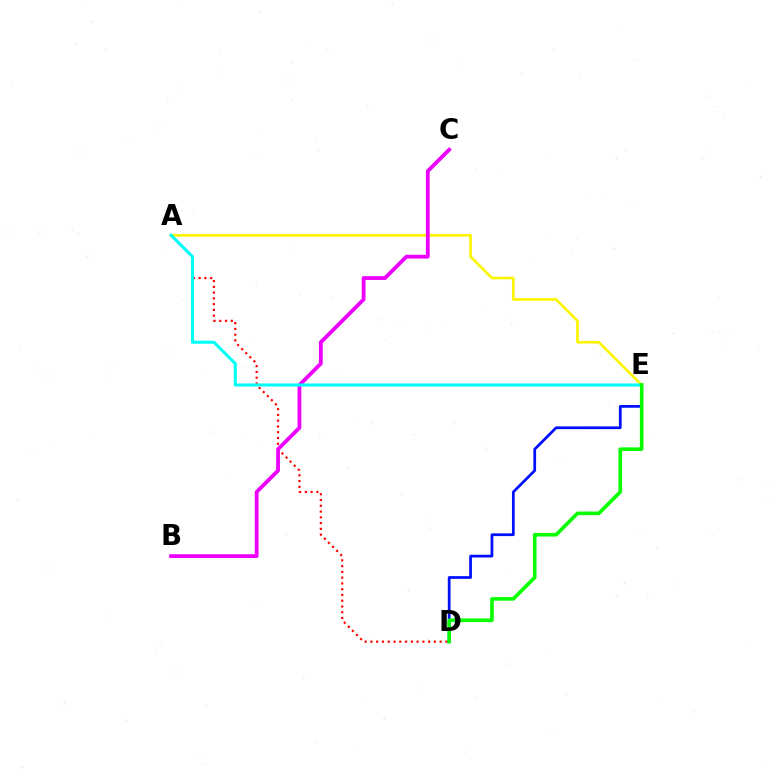{('A', 'D'): [{'color': '#ff0000', 'line_style': 'dotted', 'thickness': 1.57}], ('D', 'E'): [{'color': '#0010ff', 'line_style': 'solid', 'thickness': 1.97}, {'color': '#08ff00', 'line_style': 'solid', 'thickness': 2.59}], ('A', 'E'): [{'color': '#fcf500', 'line_style': 'solid', 'thickness': 1.93}, {'color': '#00fff6', 'line_style': 'solid', 'thickness': 2.21}], ('B', 'C'): [{'color': '#ee00ff', 'line_style': 'solid', 'thickness': 2.73}]}